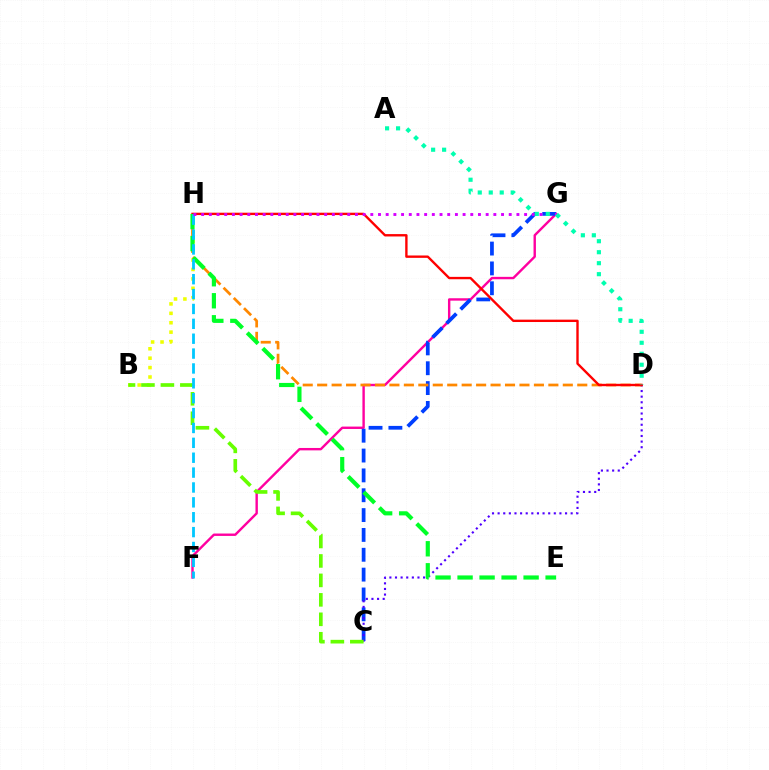{('F', 'G'): [{'color': '#ff00a0', 'line_style': 'solid', 'thickness': 1.73}], ('B', 'H'): [{'color': '#eeff00', 'line_style': 'dotted', 'thickness': 2.56}], ('C', 'G'): [{'color': '#003fff', 'line_style': 'dashed', 'thickness': 2.7}], ('C', 'D'): [{'color': '#4f00ff', 'line_style': 'dotted', 'thickness': 1.53}], ('D', 'H'): [{'color': '#ff8800', 'line_style': 'dashed', 'thickness': 1.96}, {'color': '#ff0000', 'line_style': 'solid', 'thickness': 1.71}], ('B', 'C'): [{'color': '#66ff00', 'line_style': 'dashed', 'thickness': 2.64}], ('E', 'H'): [{'color': '#00ff27', 'line_style': 'dashed', 'thickness': 2.99}], ('F', 'H'): [{'color': '#00c7ff', 'line_style': 'dashed', 'thickness': 2.02}], ('G', 'H'): [{'color': '#d600ff', 'line_style': 'dotted', 'thickness': 2.09}], ('A', 'D'): [{'color': '#00ffaf', 'line_style': 'dotted', 'thickness': 2.98}]}